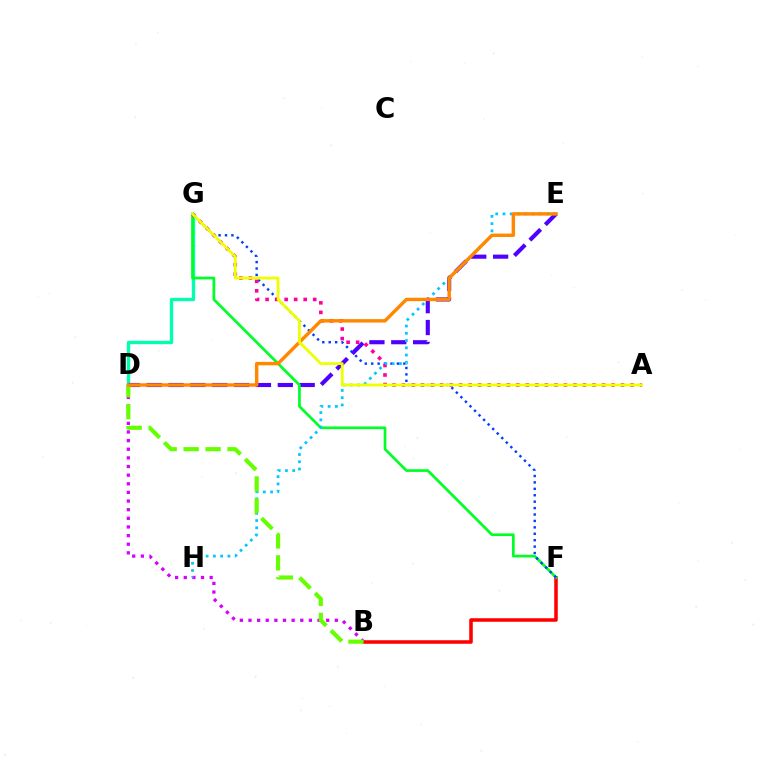{('D', 'G'): [{'color': '#00ffaf', 'line_style': 'solid', 'thickness': 2.42}], ('B', 'D'): [{'color': '#d600ff', 'line_style': 'dotted', 'thickness': 2.35}, {'color': '#66ff00', 'line_style': 'dashed', 'thickness': 2.98}], ('B', 'F'): [{'color': '#ff0000', 'line_style': 'solid', 'thickness': 2.55}], ('D', 'E'): [{'color': '#4f00ff', 'line_style': 'dashed', 'thickness': 2.97}, {'color': '#ff8800', 'line_style': 'solid', 'thickness': 2.46}], ('F', 'G'): [{'color': '#00ff27', 'line_style': 'solid', 'thickness': 1.94}, {'color': '#003fff', 'line_style': 'dotted', 'thickness': 1.74}], ('A', 'G'): [{'color': '#ff00a0', 'line_style': 'dotted', 'thickness': 2.59}, {'color': '#eeff00', 'line_style': 'solid', 'thickness': 2.03}], ('E', 'H'): [{'color': '#00c7ff', 'line_style': 'dotted', 'thickness': 1.97}]}